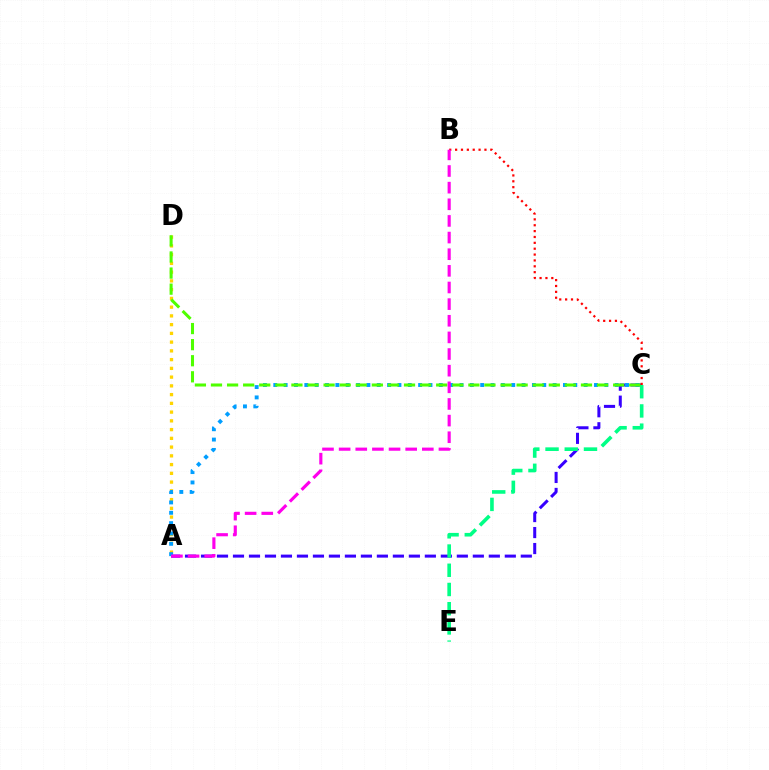{('A', 'C'): [{'color': '#3700ff', 'line_style': 'dashed', 'thickness': 2.17}, {'color': '#009eff', 'line_style': 'dotted', 'thickness': 2.81}], ('A', 'D'): [{'color': '#ffd500', 'line_style': 'dotted', 'thickness': 2.38}], ('C', 'E'): [{'color': '#00ff86', 'line_style': 'dashed', 'thickness': 2.61}], ('B', 'C'): [{'color': '#ff0000', 'line_style': 'dotted', 'thickness': 1.59}], ('C', 'D'): [{'color': '#4fff00', 'line_style': 'dashed', 'thickness': 2.19}], ('A', 'B'): [{'color': '#ff00ed', 'line_style': 'dashed', 'thickness': 2.26}]}